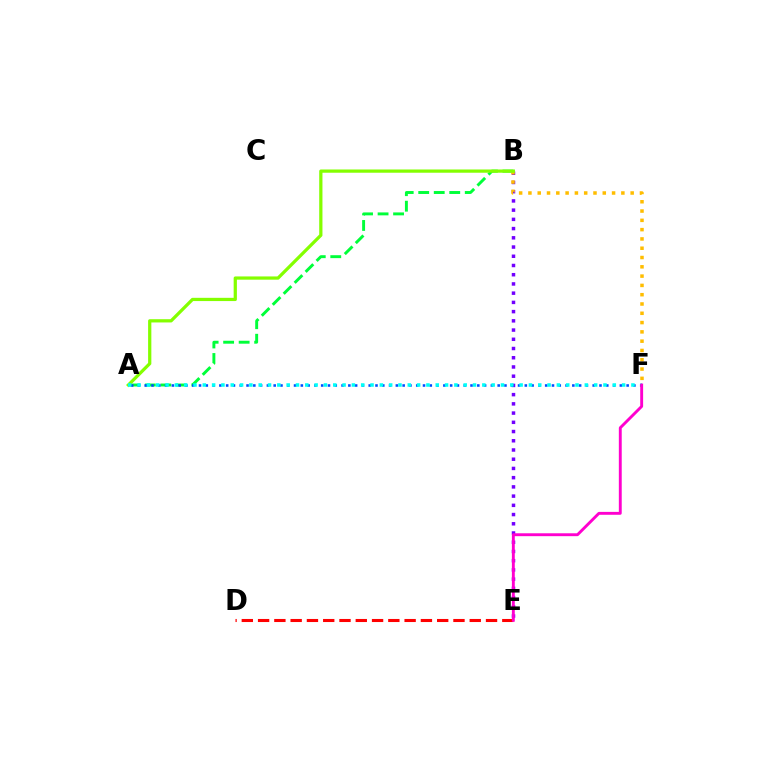{('B', 'E'): [{'color': '#7200ff', 'line_style': 'dotted', 'thickness': 2.51}], ('A', 'B'): [{'color': '#00ff39', 'line_style': 'dashed', 'thickness': 2.11}, {'color': '#84ff00', 'line_style': 'solid', 'thickness': 2.33}], ('A', 'F'): [{'color': '#004bff', 'line_style': 'dotted', 'thickness': 1.84}, {'color': '#00fff6', 'line_style': 'dotted', 'thickness': 2.53}], ('B', 'F'): [{'color': '#ffbd00', 'line_style': 'dotted', 'thickness': 2.53}], ('D', 'E'): [{'color': '#ff0000', 'line_style': 'dashed', 'thickness': 2.21}], ('E', 'F'): [{'color': '#ff00cf', 'line_style': 'solid', 'thickness': 2.08}]}